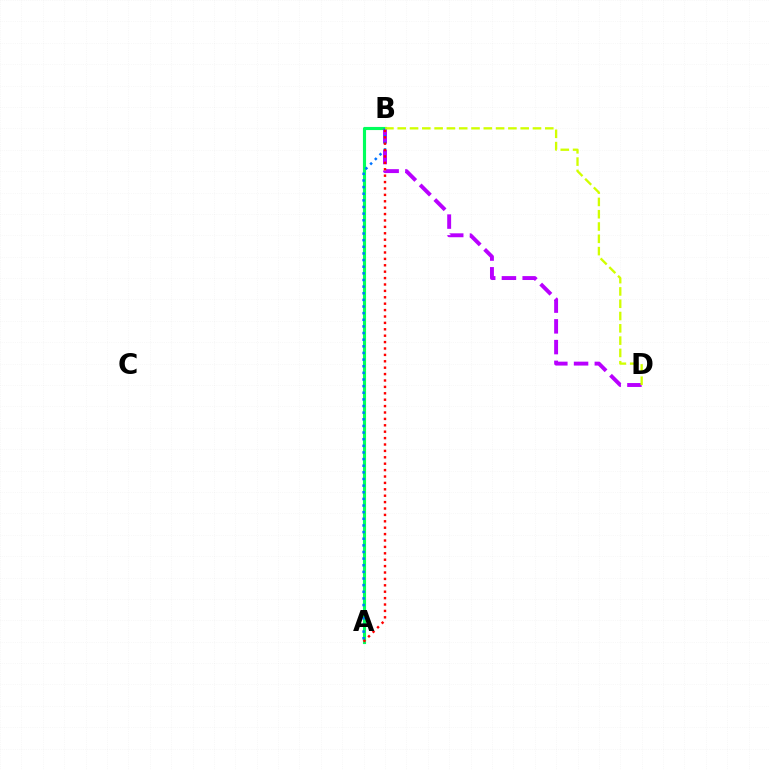{('A', 'B'): [{'color': '#00ff5c', 'line_style': 'solid', 'thickness': 2.25}, {'color': '#0074ff', 'line_style': 'dotted', 'thickness': 1.8}, {'color': '#ff0000', 'line_style': 'dotted', 'thickness': 1.74}], ('B', 'D'): [{'color': '#b900ff', 'line_style': 'dashed', 'thickness': 2.82}, {'color': '#d1ff00', 'line_style': 'dashed', 'thickness': 1.67}]}